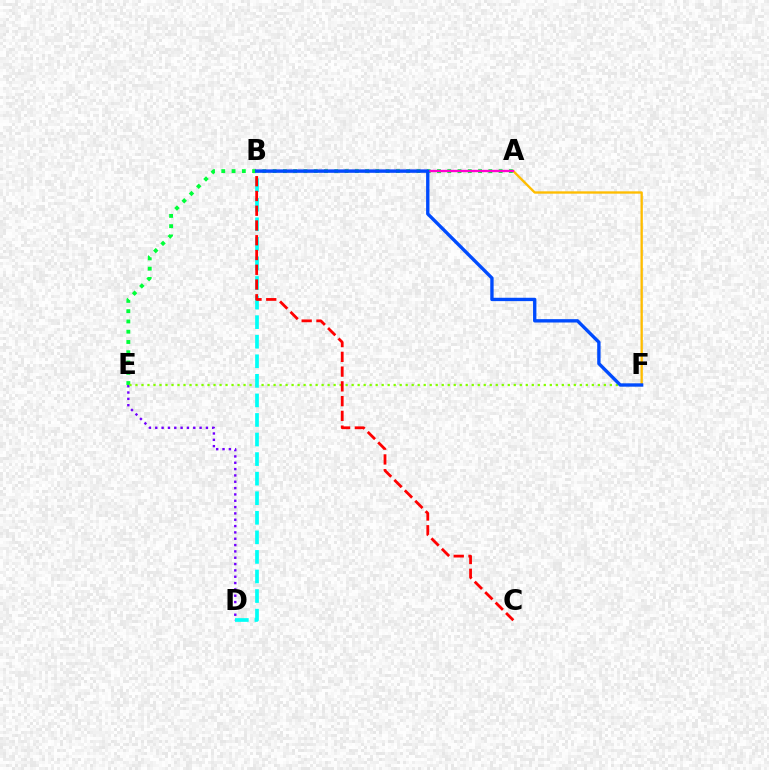{('A', 'E'): [{'color': '#00ff39', 'line_style': 'dotted', 'thickness': 2.79}], ('D', 'E'): [{'color': '#7200ff', 'line_style': 'dotted', 'thickness': 1.72}], ('E', 'F'): [{'color': '#84ff00', 'line_style': 'dotted', 'thickness': 1.63}], ('A', 'F'): [{'color': '#ffbd00', 'line_style': 'solid', 'thickness': 1.68}], ('B', 'D'): [{'color': '#00fff6', 'line_style': 'dashed', 'thickness': 2.66}], ('B', 'C'): [{'color': '#ff0000', 'line_style': 'dashed', 'thickness': 2.0}], ('A', 'B'): [{'color': '#ff00cf', 'line_style': 'solid', 'thickness': 1.69}], ('B', 'F'): [{'color': '#004bff', 'line_style': 'solid', 'thickness': 2.41}]}